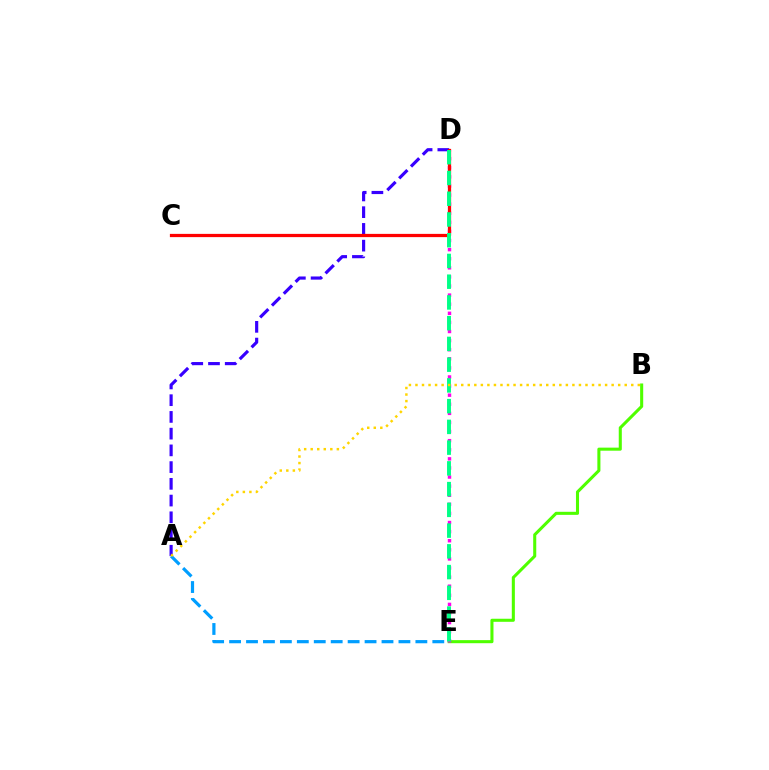{('A', 'D'): [{'color': '#3700ff', 'line_style': 'dashed', 'thickness': 2.27}], ('B', 'E'): [{'color': '#4fff00', 'line_style': 'solid', 'thickness': 2.2}], ('D', 'E'): [{'color': '#ff00ed', 'line_style': 'dotted', 'thickness': 2.47}, {'color': '#00ff86', 'line_style': 'dashed', 'thickness': 2.82}], ('A', 'E'): [{'color': '#009eff', 'line_style': 'dashed', 'thickness': 2.3}], ('C', 'D'): [{'color': '#ff0000', 'line_style': 'solid', 'thickness': 2.34}], ('A', 'B'): [{'color': '#ffd500', 'line_style': 'dotted', 'thickness': 1.78}]}